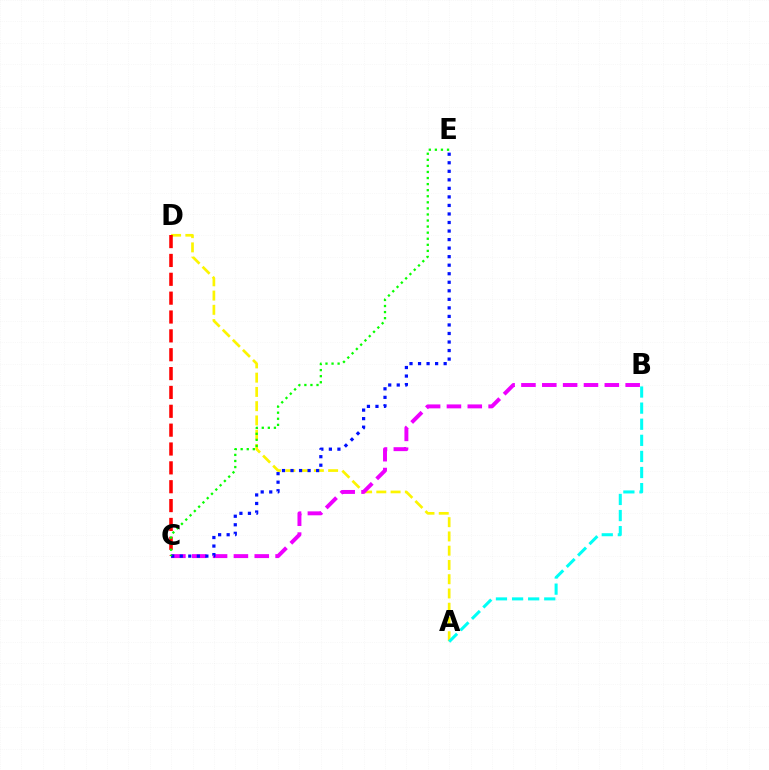{('A', 'D'): [{'color': '#fcf500', 'line_style': 'dashed', 'thickness': 1.94}], ('C', 'D'): [{'color': '#ff0000', 'line_style': 'dashed', 'thickness': 2.56}], ('B', 'C'): [{'color': '#ee00ff', 'line_style': 'dashed', 'thickness': 2.83}], ('A', 'B'): [{'color': '#00fff6', 'line_style': 'dashed', 'thickness': 2.19}], ('C', 'E'): [{'color': '#0010ff', 'line_style': 'dotted', 'thickness': 2.32}, {'color': '#08ff00', 'line_style': 'dotted', 'thickness': 1.65}]}